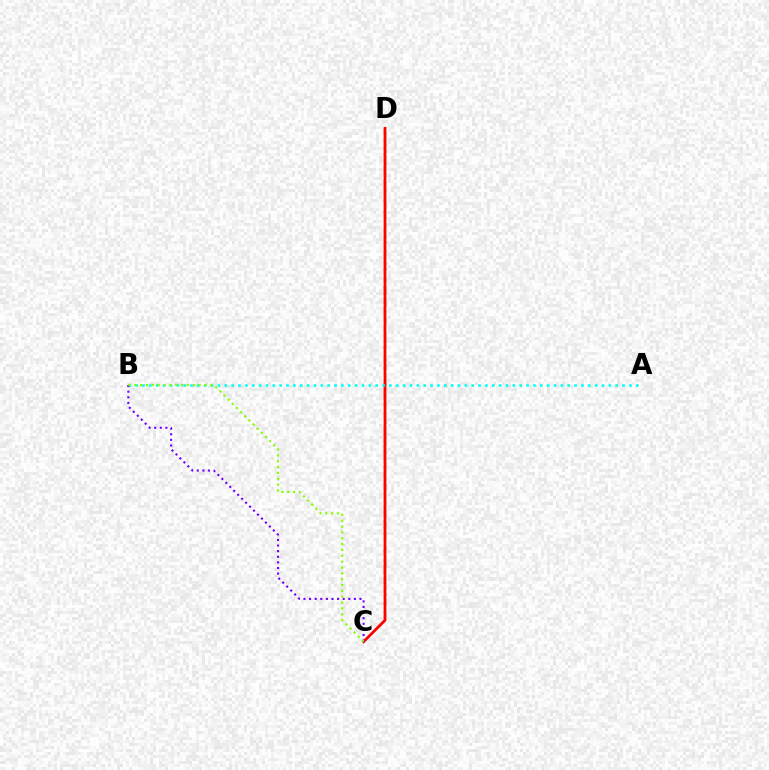{('C', 'D'): [{'color': '#ff0000', 'line_style': 'solid', 'thickness': 2.01}], ('A', 'B'): [{'color': '#00fff6', 'line_style': 'dotted', 'thickness': 1.86}], ('B', 'C'): [{'color': '#7200ff', 'line_style': 'dotted', 'thickness': 1.52}, {'color': '#84ff00', 'line_style': 'dotted', 'thickness': 1.59}]}